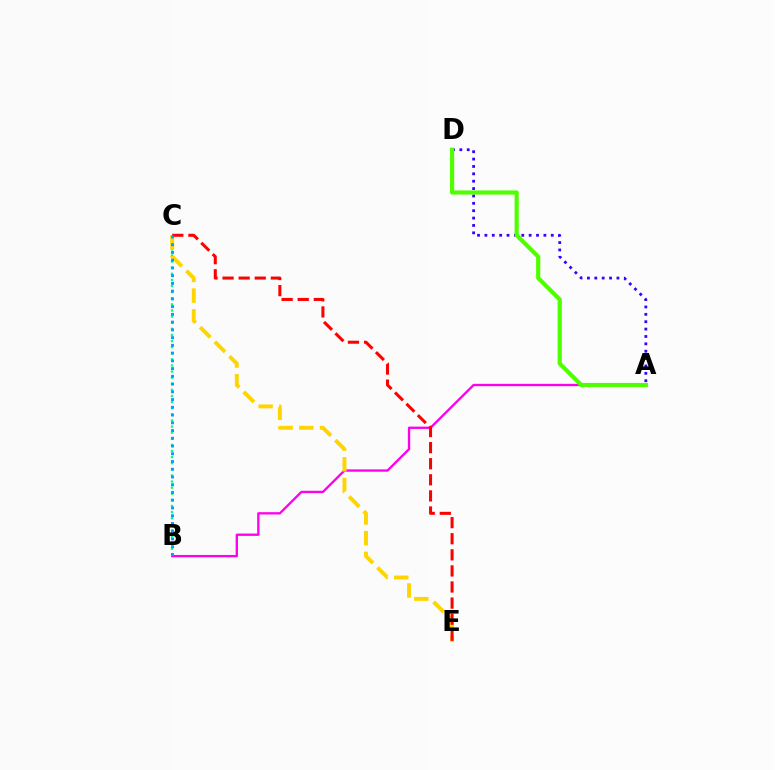{('A', 'B'): [{'color': '#ff00ed', 'line_style': 'solid', 'thickness': 1.68}], ('B', 'C'): [{'color': '#00ff86', 'line_style': 'dotted', 'thickness': 1.66}, {'color': '#009eff', 'line_style': 'dotted', 'thickness': 2.1}], ('C', 'E'): [{'color': '#ffd500', 'line_style': 'dashed', 'thickness': 2.81}, {'color': '#ff0000', 'line_style': 'dashed', 'thickness': 2.19}], ('A', 'D'): [{'color': '#3700ff', 'line_style': 'dotted', 'thickness': 2.0}, {'color': '#4fff00', 'line_style': 'solid', 'thickness': 3.0}]}